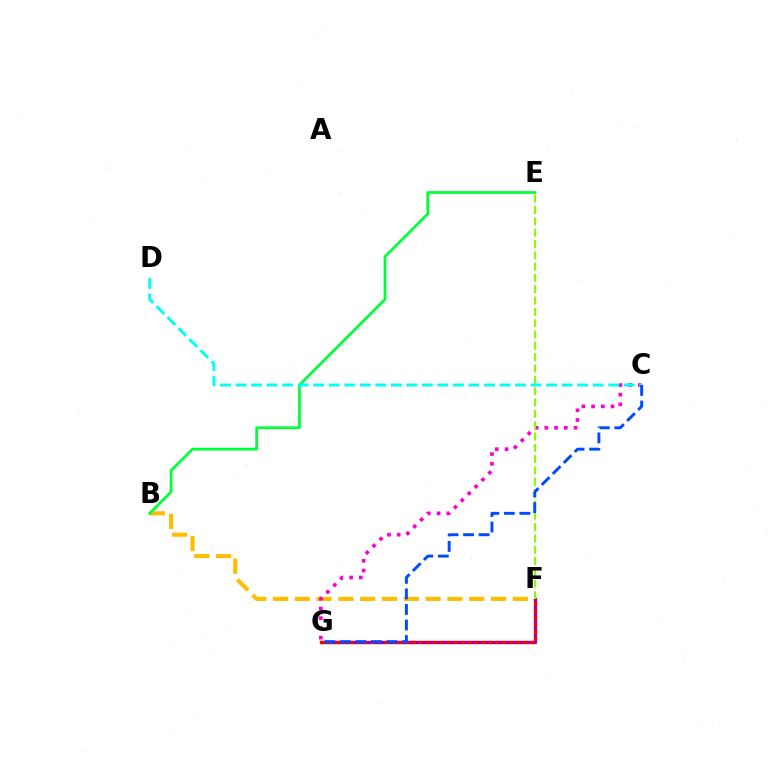{('B', 'F'): [{'color': '#ffbd00', 'line_style': 'dashed', 'thickness': 2.96}], ('F', 'G'): [{'color': '#ff0000', 'line_style': 'solid', 'thickness': 2.46}, {'color': '#7200ff', 'line_style': 'dotted', 'thickness': 1.89}], ('B', 'E'): [{'color': '#00ff39', 'line_style': 'solid', 'thickness': 1.99}], ('C', 'G'): [{'color': '#ff00cf', 'line_style': 'dotted', 'thickness': 2.64}, {'color': '#004bff', 'line_style': 'dashed', 'thickness': 2.11}], ('E', 'F'): [{'color': '#84ff00', 'line_style': 'dashed', 'thickness': 1.54}], ('C', 'D'): [{'color': '#00fff6', 'line_style': 'dashed', 'thickness': 2.11}]}